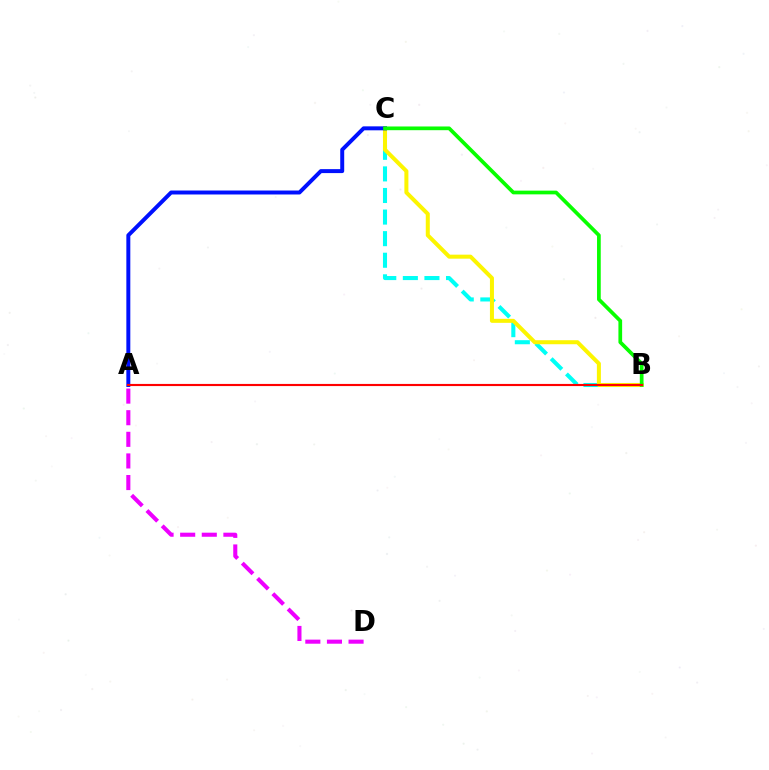{('B', 'C'): [{'color': '#00fff6', 'line_style': 'dashed', 'thickness': 2.93}, {'color': '#fcf500', 'line_style': 'solid', 'thickness': 2.89}, {'color': '#08ff00', 'line_style': 'solid', 'thickness': 2.67}], ('A', 'D'): [{'color': '#ee00ff', 'line_style': 'dashed', 'thickness': 2.94}], ('A', 'C'): [{'color': '#0010ff', 'line_style': 'solid', 'thickness': 2.85}], ('A', 'B'): [{'color': '#ff0000', 'line_style': 'solid', 'thickness': 1.54}]}